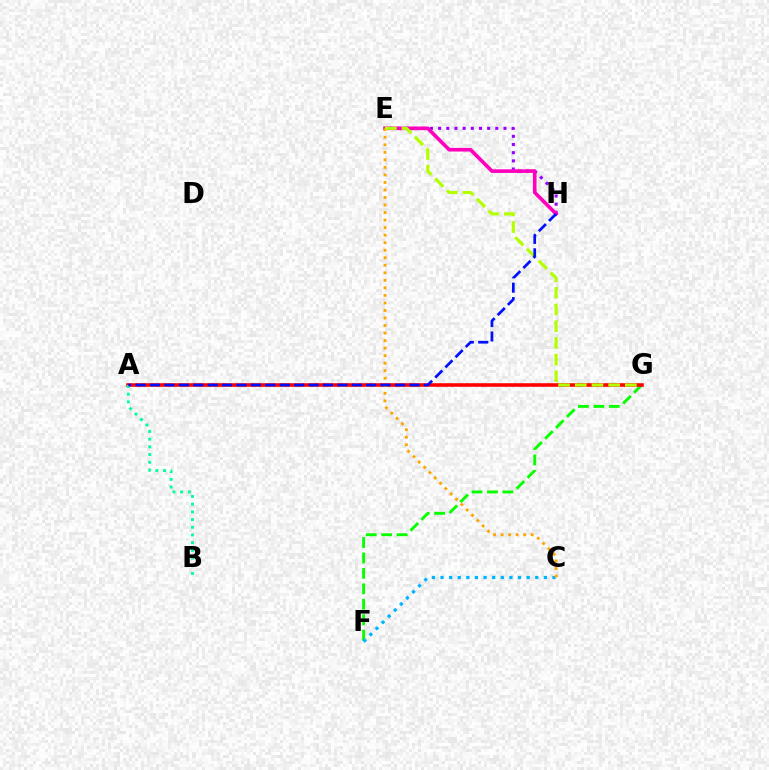{('F', 'G'): [{'color': '#08ff00', 'line_style': 'dashed', 'thickness': 2.1}], ('A', 'G'): [{'color': '#ff0000', 'line_style': 'solid', 'thickness': 2.57}], ('E', 'H'): [{'color': '#9b00ff', 'line_style': 'dotted', 'thickness': 2.22}, {'color': '#ff00bd', 'line_style': 'solid', 'thickness': 2.63}], ('A', 'B'): [{'color': '#00ff9d', 'line_style': 'dotted', 'thickness': 2.09}], ('C', 'F'): [{'color': '#00b5ff', 'line_style': 'dotted', 'thickness': 2.34}], ('C', 'E'): [{'color': '#ffa500', 'line_style': 'dotted', 'thickness': 2.05}], ('E', 'G'): [{'color': '#b3ff00', 'line_style': 'dashed', 'thickness': 2.27}], ('A', 'H'): [{'color': '#0010ff', 'line_style': 'dashed', 'thickness': 1.96}]}